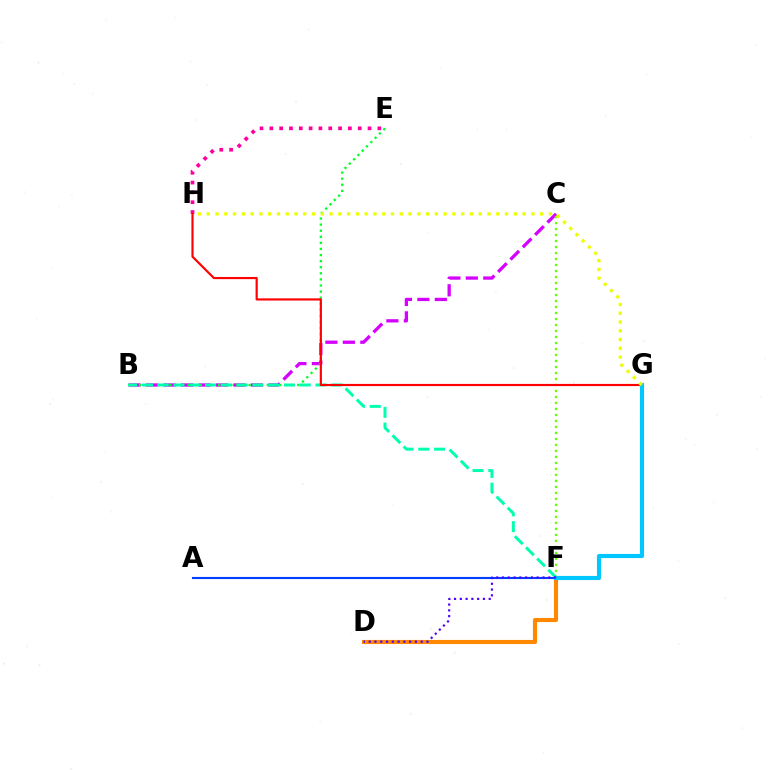{('D', 'F'): [{'color': '#ff8800', 'line_style': 'solid', 'thickness': 2.96}, {'color': '#4f00ff', 'line_style': 'dotted', 'thickness': 1.57}], ('B', 'C'): [{'color': '#d600ff', 'line_style': 'dashed', 'thickness': 2.37}], ('A', 'F'): [{'color': '#003fff', 'line_style': 'solid', 'thickness': 1.52}], ('E', 'H'): [{'color': '#ff00a0', 'line_style': 'dotted', 'thickness': 2.67}], ('B', 'E'): [{'color': '#00ff27', 'line_style': 'dotted', 'thickness': 1.65}], ('C', 'F'): [{'color': '#66ff00', 'line_style': 'dotted', 'thickness': 1.63}], ('B', 'F'): [{'color': '#00ffaf', 'line_style': 'dashed', 'thickness': 2.14}], ('G', 'H'): [{'color': '#ff0000', 'line_style': 'solid', 'thickness': 1.56}, {'color': '#eeff00', 'line_style': 'dotted', 'thickness': 2.38}], ('F', 'G'): [{'color': '#00c7ff', 'line_style': 'solid', 'thickness': 2.96}]}